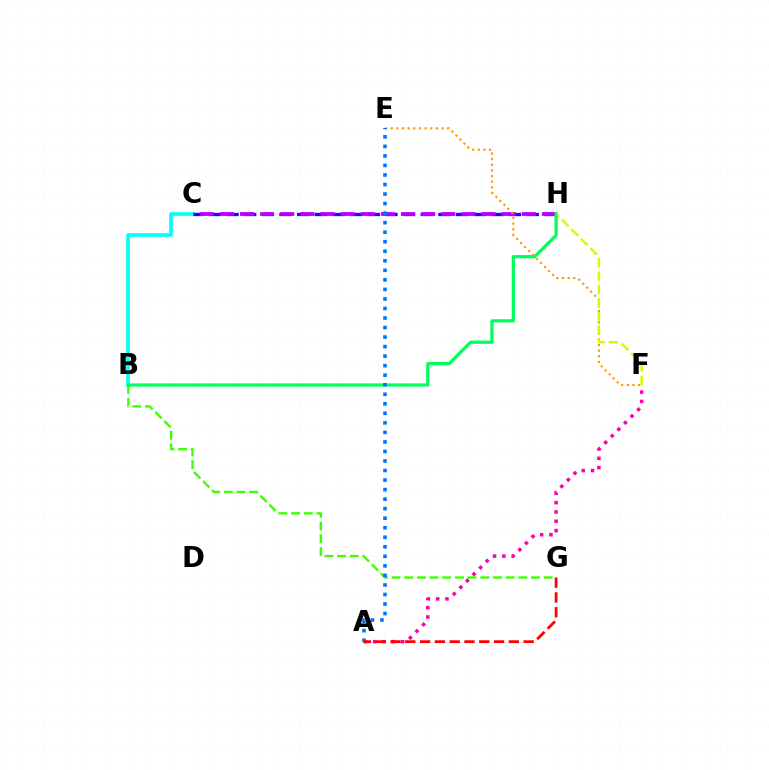{('B', 'C'): [{'color': '#00fff6', 'line_style': 'solid', 'thickness': 2.6}], ('C', 'H'): [{'color': '#2500ff', 'line_style': 'dashed', 'thickness': 2.4}, {'color': '#b900ff', 'line_style': 'dashed', 'thickness': 2.73}], ('B', 'G'): [{'color': '#3dff00', 'line_style': 'dashed', 'thickness': 1.72}], ('A', 'F'): [{'color': '#ff00ac', 'line_style': 'dotted', 'thickness': 2.53}], ('E', 'F'): [{'color': '#ff9400', 'line_style': 'dotted', 'thickness': 1.53}], ('F', 'H'): [{'color': '#d1ff00', 'line_style': 'dashed', 'thickness': 1.83}], ('B', 'H'): [{'color': '#00ff5c', 'line_style': 'solid', 'thickness': 2.31}], ('A', 'E'): [{'color': '#0074ff', 'line_style': 'dotted', 'thickness': 2.59}], ('A', 'G'): [{'color': '#ff0000', 'line_style': 'dashed', 'thickness': 2.01}]}